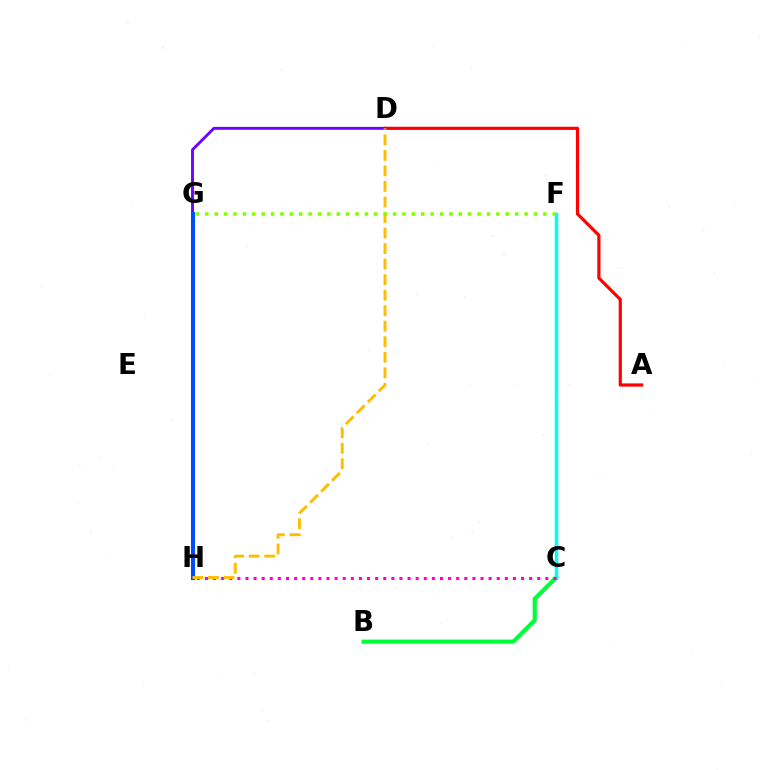{('A', 'D'): [{'color': '#ff0000', 'line_style': 'solid', 'thickness': 2.29}], ('B', 'C'): [{'color': '#00ff39', 'line_style': 'solid', 'thickness': 2.98}], ('C', 'F'): [{'color': '#00fff6', 'line_style': 'solid', 'thickness': 2.52}], ('D', 'G'): [{'color': '#7200ff', 'line_style': 'solid', 'thickness': 2.08}], ('C', 'H'): [{'color': '#ff00cf', 'line_style': 'dotted', 'thickness': 2.2}], ('G', 'H'): [{'color': '#004bff', 'line_style': 'solid', 'thickness': 2.92}], ('D', 'H'): [{'color': '#ffbd00', 'line_style': 'dashed', 'thickness': 2.11}], ('F', 'G'): [{'color': '#84ff00', 'line_style': 'dotted', 'thickness': 2.55}]}